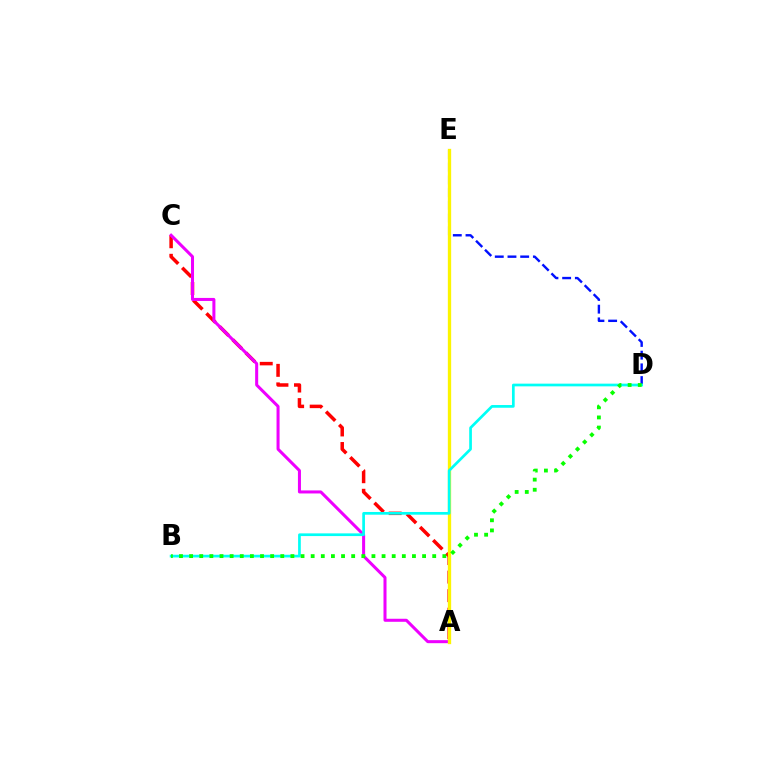{('A', 'C'): [{'color': '#ff0000', 'line_style': 'dashed', 'thickness': 2.52}, {'color': '#ee00ff', 'line_style': 'solid', 'thickness': 2.18}], ('D', 'E'): [{'color': '#0010ff', 'line_style': 'dashed', 'thickness': 1.73}], ('A', 'E'): [{'color': '#fcf500', 'line_style': 'solid', 'thickness': 2.39}], ('B', 'D'): [{'color': '#00fff6', 'line_style': 'solid', 'thickness': 1.95}, {'color': '#08ff00', 'line_style': 'dotted', 'thickness': 2.75}]}